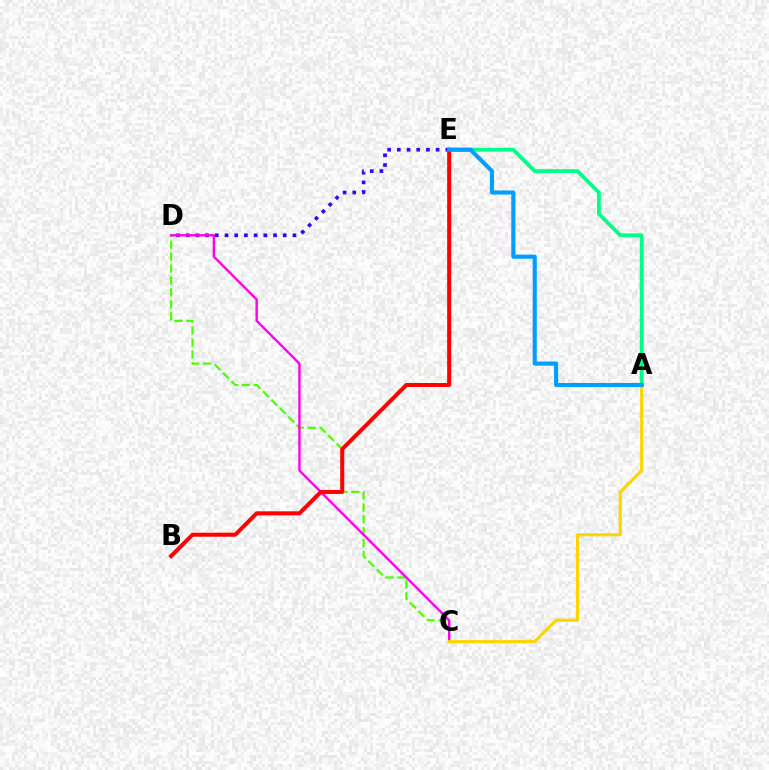{('A', 'E'): [{'color': '#00ff86', 'line_style': 'solid', 'thickness': 2.74}, {'color': '#009eff', 'line_style': 'solid', 'thickness': 2.97}], ('D', 'E'): [{'color': '#3700ff', 'line_style': 'dotted', 'thickness': 2.64}], ('C', 'D'): [{'color': '#4fff00', 'line_style': 'dashed', 'thickness': 1.62}, {'color': '#ff00ed', 'line_style': 'solid', 'thickness': 1.72}], ('B', 'E'): [{'color': '#ff0000', 'line_style': 'solid', 'thickness': 2.9}], ('A', 'C'): [{'color': '#ffd500', 'line_style': 'solid', 'thickness': 2.28}]}